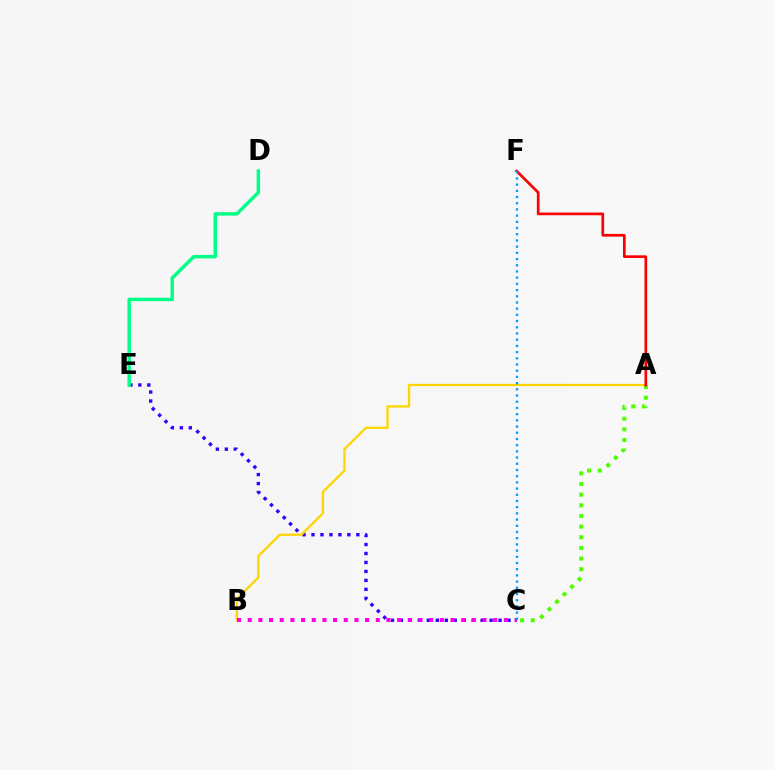{('C', 'E'): [{'color': '#3700ff', 'line_style': 'dotted', 'thickness': 2.44}], ('A', 'B'): [{'color': '#ffd500', 'line_style': 'solid', 'thickness': 1.67}], ('A', 'C'): [{'color': '#4fff00', 'line_style': 'dotted', 'thickness': 2.89}], ('D', 'E'): [{'color': '#00ff86', 'line_style': 'solid', 'thickness': 2.47}], ('A', 'F'): [{'color': '#ff0000', 'line_style': 'solid', 'thickness': 1.94}], ('B', 'C'): [{'color': '#ff00ed', 'line_style': 'dotted', 'thickness': 2.9}], ('C', 'F'): [{'color': '#009eff', 'line_style': 'dotted', 'thickness': 1.69}]}